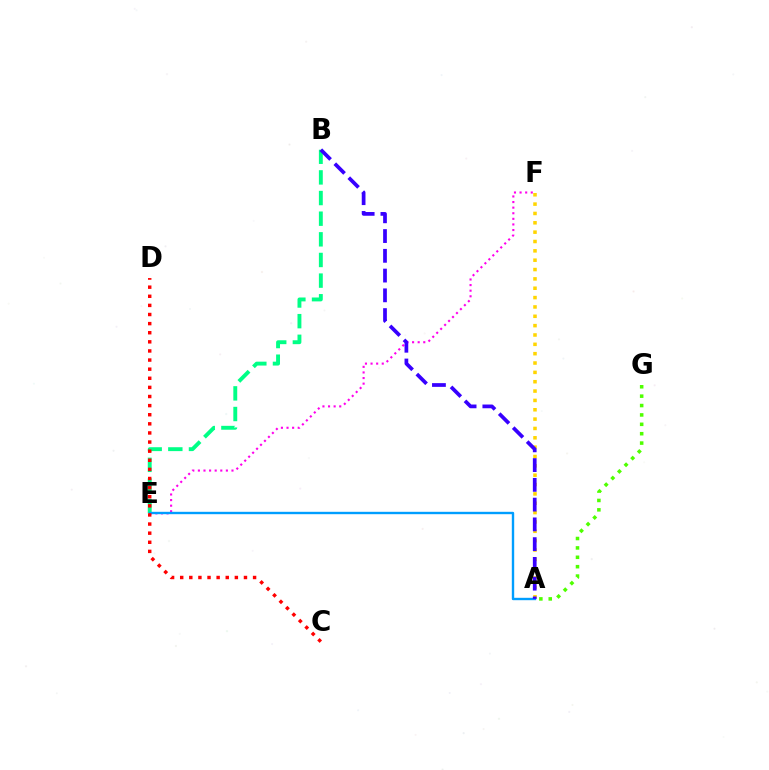{('A', 'G'): [{'color': '#4fff00', 'line_style': 'dotted', 'thickness': 2.55}], ('A', 'F'): [{'color': '#ffd500', 'line_style': 'dotted', 'thickness': 2.54}], ('E', 'F'): [{'color': '#ff00ed', 'line_style': 'dotted', 'thickness': 1.52}], ('B', 'E'): [{'color': '#00ff86', 'line_style': 'dashed', 'thickness': 2.8}], ('A', 'E'): [{'color': '#009eff', 'line_style': 'solid', 'thickness': 1.71}], ('C', 'D'): [{'color': '#ff0000', 'line_style': 'dotted', 'thickness': 2.48}], ('A', 'B'): [{'color': '#3700ff', 'line_style': 'dashed', 'thickness': 2.68}]}